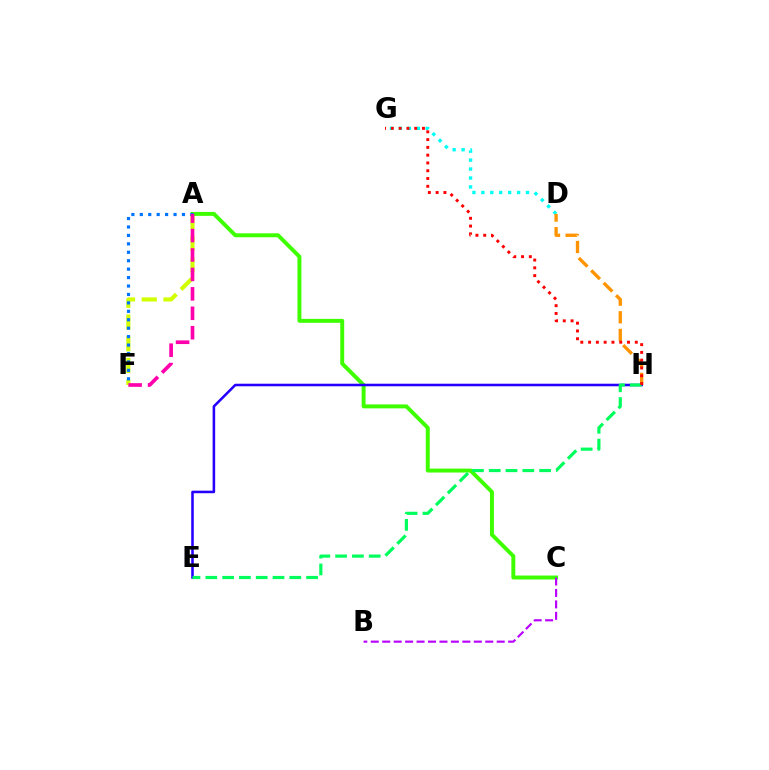{('A', 'F'): [{'color': '#d1ff00', 'line_style': 'dashed', 'thickness': 2.95}, {'color': '#0074ff', 'line_style': 'dotted', 'thickness': 2.29}, {'color': '#ff00ac', 'line_style': 'dashed', 'thickness': 2.64}], ('D', 'G'): [{'color': '#00fff6', 'line_style': 'dotted', 'thickness': 2.43}], ('D', 'H'): [{'color': '#ff9400', 'line_style': 'dashed', 'thickness': 2.39}], ('A', 'C'): [{'color': '#3dff00', 'line_style': 'solid', 'thickness': 2.83}], ('E', 'H'): [{'color': '#2500ff', 'line_style': 'solid', 'thickness': 1.84}, {'color': '#00ff5c', 'line_style': 'dashed', 'thickness': 2.28}], ('B', 'C'): [{'color': '#b900ff', 'line_style': 'dashed', 'thickness': 1.56}], ('G', 'H'): [{'color': '#ff0000', 'line_style': 'dotted', 'thickness': 2.11}]}